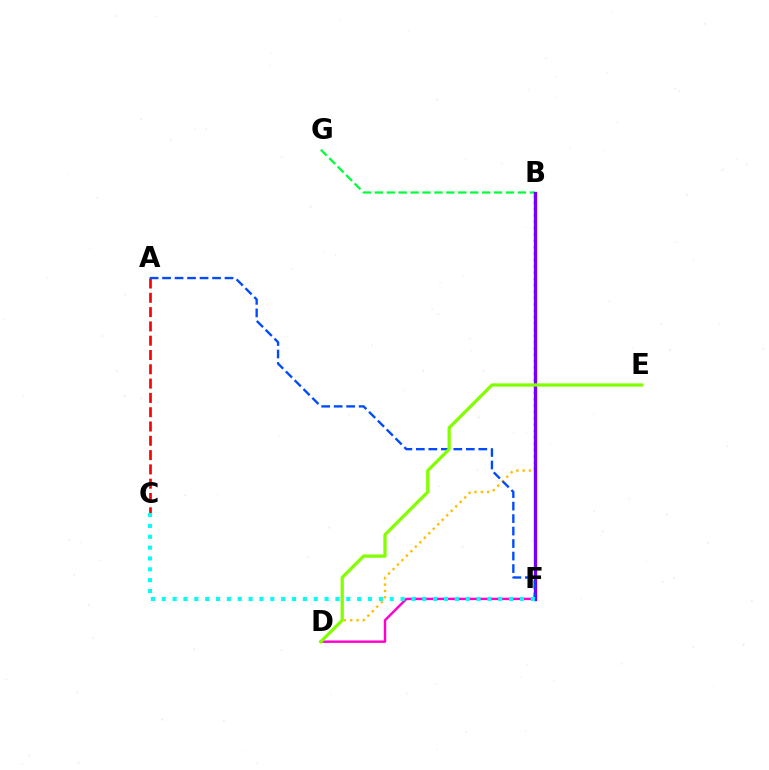{('D', 'F'): [{'color': '#ff00cf', 'line_style': 'solid', 'thickness': 1.75}], ('A', 'C'): [{'color': '#ff0000', 'line_style': 'dashed', 'thickness': 1.94}], ('B', 'G'): [{'color': '#00ff39', 'line_style': 'dashed', 'thickness': 1.62}], ('B', 'D'): [{'color': '#ffbd00', 'line_style': 'dotted', 'thickness': 1.72}], ('B', 'F'): [{'color': '#7200ff', 'line_style': 'solid', 'thickness': 2.41}], ('A', 'F'): [{'color': '#004bff', 'line_style': 'dashed', 'thickness': 1.7}], ('D', 'E'): [{'color': '#84ff00', 'line_style': 'solid', 'thickness': 2.35}], ('C', 'F'): [{'color': '#00fff6', 'line_style': 'dotted', 'thickness': 2.95}]}